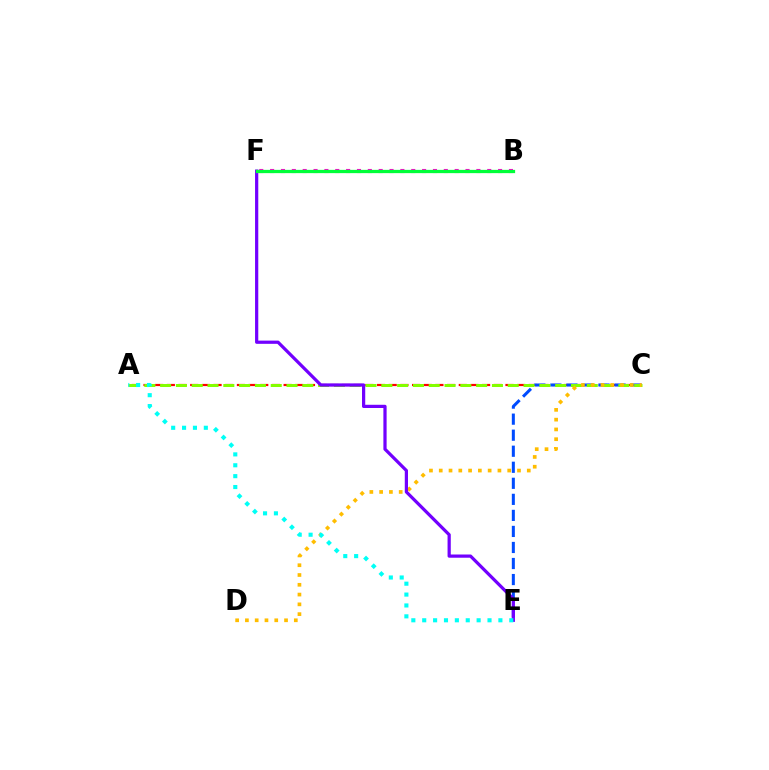{('A', 'C'): [{'color': '#ff0000', 'line_style': 'dashed', 'thickness': 1.59}, {'color': '#84ff00', 'line_style': 'dashed', 'thickness': 2.15}], ('C', 'E'): [{'color': '#004bff', 'line_style': 'dashed', 'thickness': 2.18}], ('B', 'F'): [{'color': '#ff00cf', 'line_style': 'dotted', 'thickness': 2.95}, {'color': '#00ff39', 'line_style': 'solid', 'thickness': 2.35}], ('C', 'D'): [{'color': '#ffbd00', 'line_style': 'dotted', 'thickness': 2.66}], ('E', 'F'): [{'color': '#7200ff', 'line_style': 'solid', 'thickness': 2.32}], ('A', 'E'): [{'color': '#00fff6', 'line_style': 'dotted', 'thickness': 2.96}]}